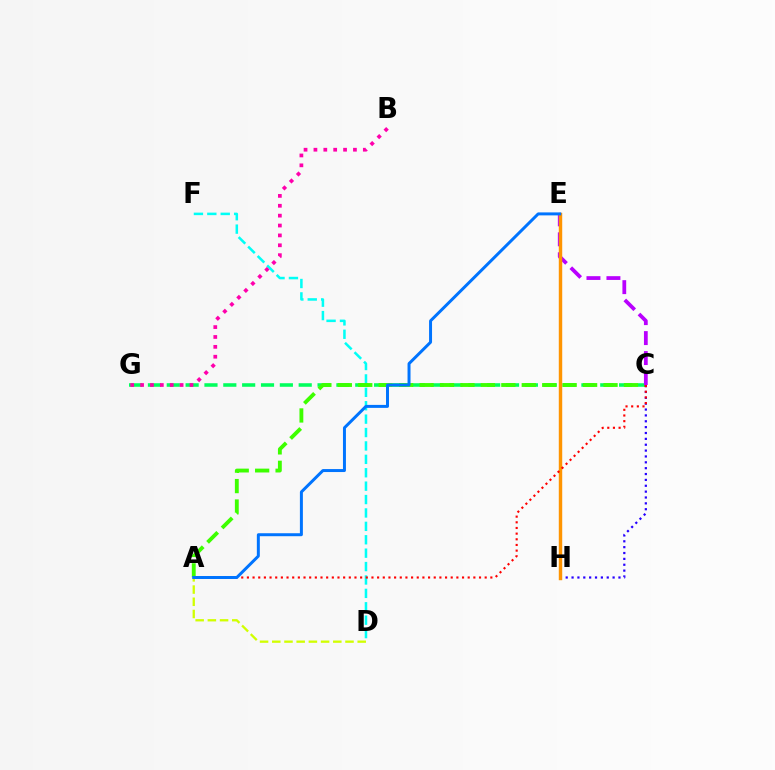{('D', 'F'): [{'color': '#00fff6', 'line_style': 'dashed', 'thickness': 1.82}], ('C', 'G'): [{'color': '#00ff5c', 'line_style': 'dashed', 'thickness': 2.56}], ('A', 'C'): [{'color': '#3dff00', 'line_style': 'dashed', 'thickness': 2.78}, {'color': '#ff0000', 'line_style': 'dotted', 'thickness': 1.54}], ('B', 'G'): [{'color': '#ff00ac', 'line_style': 'dotted', 'thickness': 2.68}], ('C', 'H'): [{'color': '#2500ff', 'line_style': 'dotted', 'thickness': 1.59}], ('C', 'E'): [{'color': '#b900ff', 'line_style': 'dashed', 'thickness': 2.71}], ('E', 'H'): [{'color': '#ff9400', 'line_style': 'solid', 'thickness': 2.47}], ('A', 'D'): [{'color': '#d1ff00', 'line_style': 'dashed', 'thickness': 1.66}], ('A', 'E'): [{'color': '#0074ff', 'line_style': 'solid', 'thickness': 2.14}]}